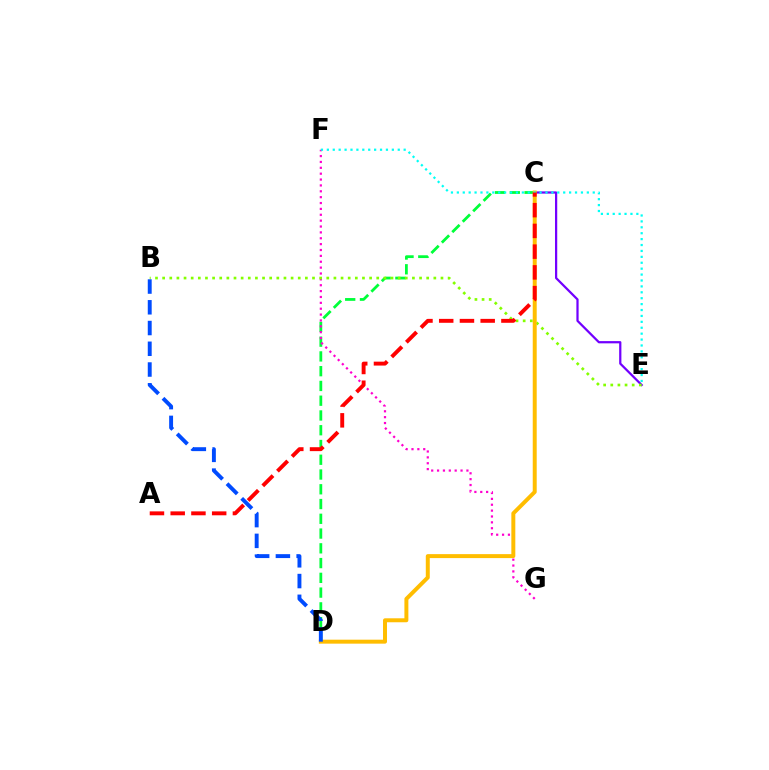{('C', 'E'): [{'color': '#7200ff', 'line_style': 'solid', 'thickness': 1.61}], ('C', 'D'): [{'color': '#00ff39', 'line_style': 'dashed', 'thickness': 2.01}, {'color': '#ffbd00', 'line_style': 'solid', 'thickness': 2.86}], ('F', 'G'): [{'color': '#ff00cf', 'line_style': 'dotted', 'thickness': 1.6}], ('B', 'E'): [{'color': '#84ff00', 'line_style': 'dotted', 'thickness': 1.94}], ('B', 'D'): [{'color': '#004bff', 'line_style': 'dashed', 'thickness': 2.82}], ('E', 'F'): [{'color': '#00fff6', 'line_style': 'dotted', 'thickness': 1.61}], ('A', 'C'): [{'color': '#ff0000', 'line_style': 'dashed', 'thickness': 2.82}]}